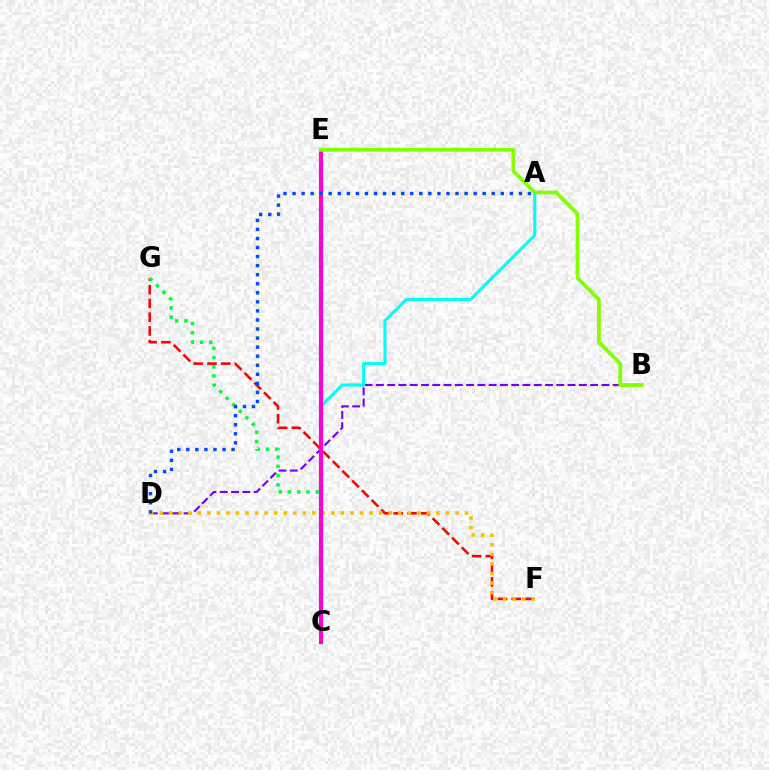{('F', 'G'): [{'color': '#ff0000', 'line_style': 'dashed', 'thickness': 1.86}], ('C', 'G'): [{'color': '#00ff39', 'line_style': 'dotted', 'thickness': 2.51}], ('B', 'D'): [{'color': '#7200ff', 'line_style': 'dashed', 'thickness': 1.53}], ('D', 'F'): [{'color': '#ffbd00', 'line_style': 'dotted', 'thickness': 2.59}], ('A', 'C'): [{'color': '#00fff6', 'line_style': 'solid', 'thickness': 2.22}], ('C', 'E'): [{'color': '#ff00cf', 'line_style': 'solid', 'thickness': 2.98}], ('B', 'E'): [{'color': '#84ff00', 'line_style': 'solid', 'thickness': 2.74}], ('A', 'D'): [{'color': '#004bff', 'line_style': 'dotted', 'thickness': 2.46}]}